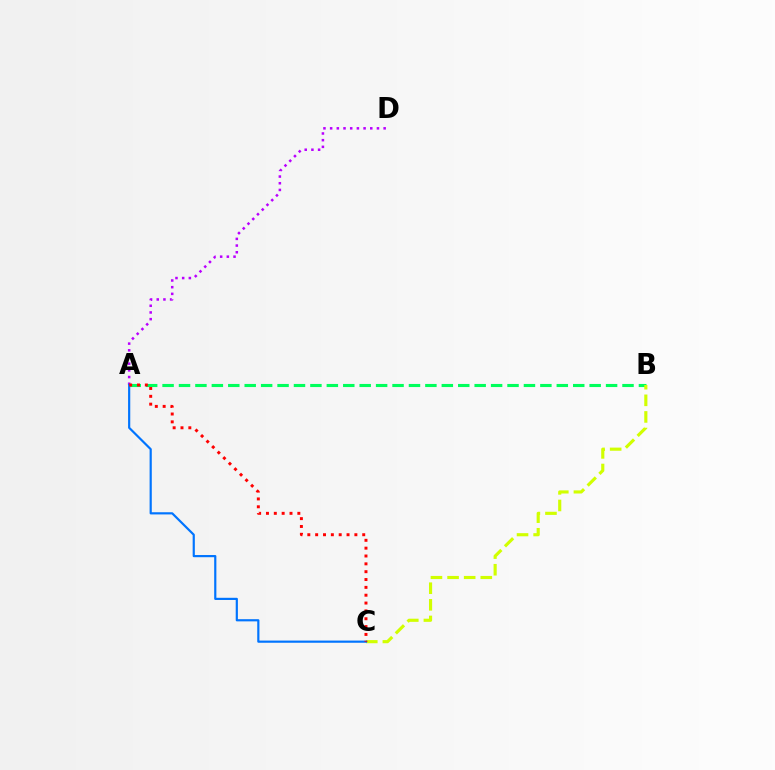{('A', 'D'): [{'color': '#b900ff', 'line_style': 'dotted', 'thickness': 1.82}], ('A', 'B'): [{'color': '#00ff5c', 'line_style': 'dashed', 'thickness': 2.23}], ('B', 'C'): [{'color': '#d1ff00', 'line_style': 'dashed', 'thickness': 2.26}], ('A', 'C'): [{'color': '#0074ff', 'line_style': 'solid', 'thickness': 1.57}, {'color': '#ff0000', 'line_style': 'dotted', 'thickness': 2.13}]}